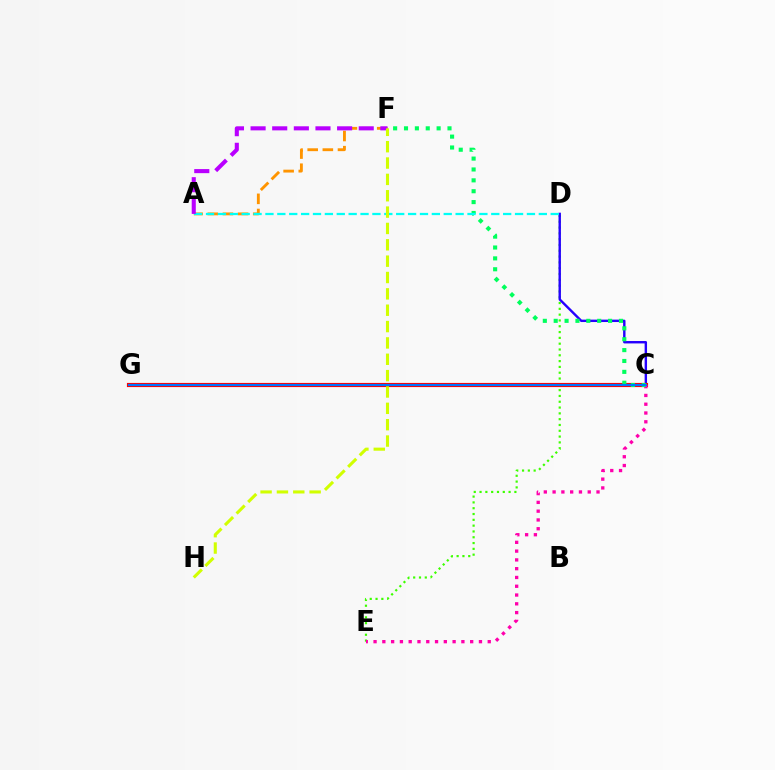{('D', 'E'): [{'color': '#3dff00', 'line_style': 'dotted', 'thickness': 1.58}], ('C', 'D'): [{'color': '#2500ff', 'line_style': 'solid', 'thickness': 1.73}], ('A', 'F'): [{'color': '#ff9400', 'line_style': 'dashed', 'thickness': 2.06}, {'color': '#b900ff', 'line_style': 'dashed', 'thickness': 2.94}], ('C', 'G'): [{'color': '#ff0000', 'line_style': 'solid', 'thickness': 2.98}, {'color': '#0074ff', 'line_style': 'solid', 'thickness': 1.56}], ('C', 'E'): [{'color': '#ff00ac', 'line_style': 'dotted', 'thickness': 2.39}], ('C', 'F'): [{'color': '#00ff5c', 'line_style': 'dotted', 'thickness': 2.95}], ('A', 'D'): [{'color': '#00fff6', 'line_style': 'dashed', 'thickness': 1.61}], ('F', 'H'): [{'color': '#d1ff00', 'line_style': 'dashed', 'thickness': 2.22}]}